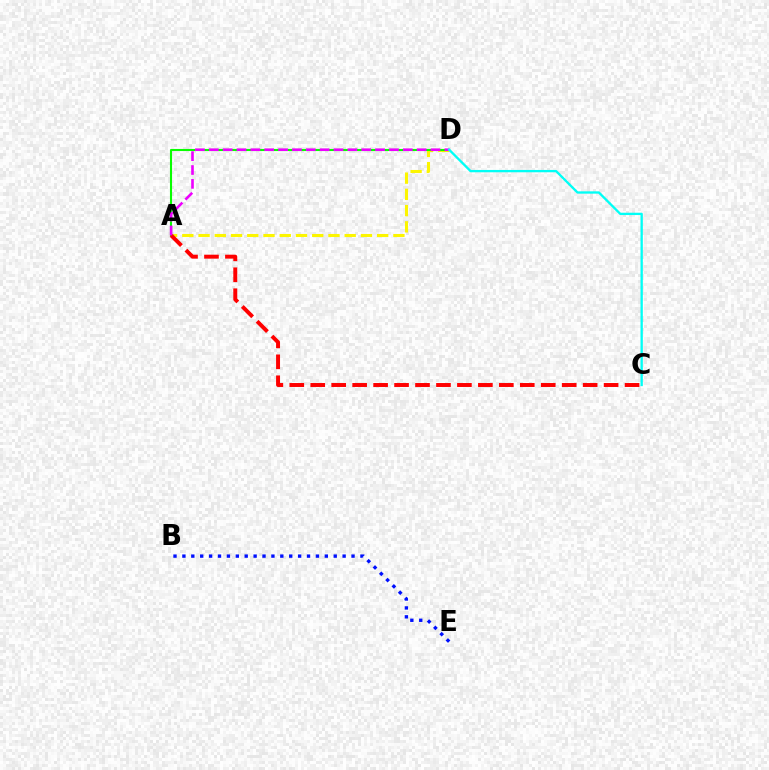{('A', 'D'): [{'color': '#fcf500', 'line_style': 'dashed', 'thickness': 2.21}, {'color': '#08ff00', 'line_style': 'solid', 'thickness': 1.51}, {'color': '#ee00ff', 'line_style': 'dashed', 'thickness': 1.88}], ('B', 'E'): [{'color': '#0010ff', 'line_style': 'dotted', 'thickness': 2.42}], ('A', 'C'): [{'color': '#ff0000', 'line_style': 'dashed', 'thickness': 2.85}], ('C', 'D'): [{'color': '#00fff6', 'line_style': 'solid', 'thickness': 1.67}]}